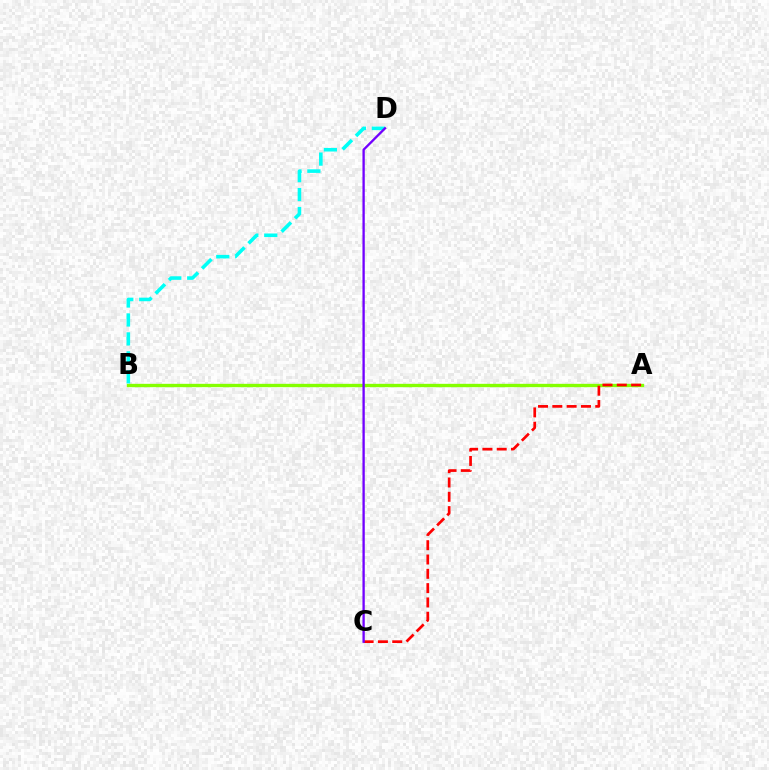{('A', 'B'): [{'color': '#84ff00', 'line_style': 'solid', 'thickness': 2.41}], ('B', 'D'): [{'color': '#00fff6', 'line_style': 'dashed', 'thickness': 2.57}], ('A', 'C'): [{'color': '#ff0000', 'line_style': 'dashed', 'thickness': 1.94}], ('C', 'D'): [{'color': '#7200ff', 'line_style': 'solid', 'thickness': 1.67}]}